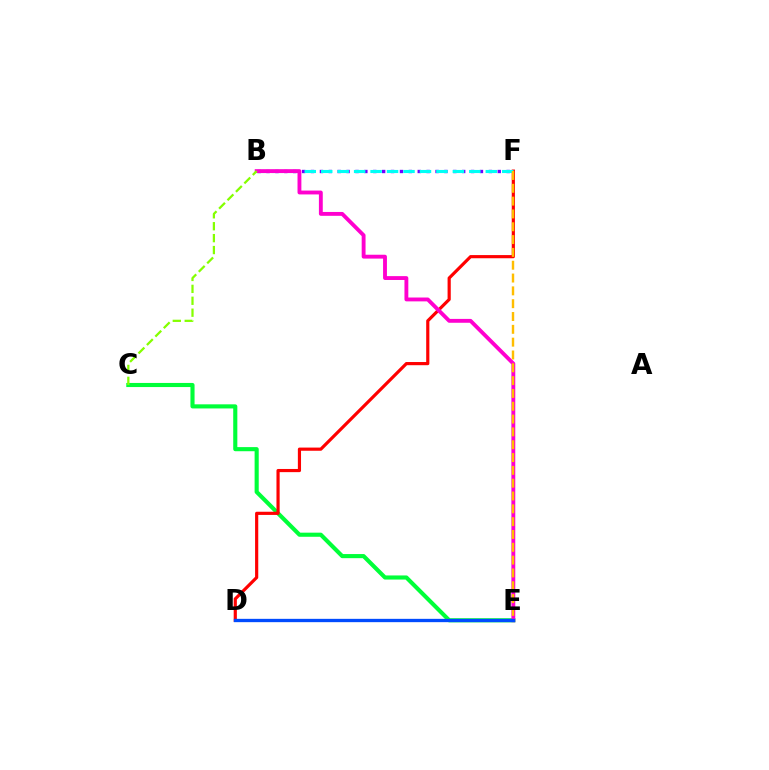{('C', 'E'): [{'color': '#00ff39', 'line_style': 'solid', 'thickness': 2.96}], ('B', 'F'): [{'color': '#7200ff', 'line_style': 'dotted', 'thickness': 2.42}, {'color': '#00fff6', 'line_style': 'dashed', 'thickness': 2.24}], ('D', 'F'): [{'color': '#ff0000', 'line_style': 'solid', 'thickness': 2.28}], ('B', 'E'): [{'color': '#ff00cf', 'line_style': 'solid', 'thickness': 2.78}], ('E', 'F'): [{'color': '#ffbd00', 'line_style': 'dashed', 'thickness': 1.74}], ('B', 'C'): [{'color': '#84ff00', 'line_style': 'dashed', 'thickness': 1.62}], ('D', 'E'): [{'color': '#004bff', 'line_style': 'solid', 'thickness': 2.39}]}